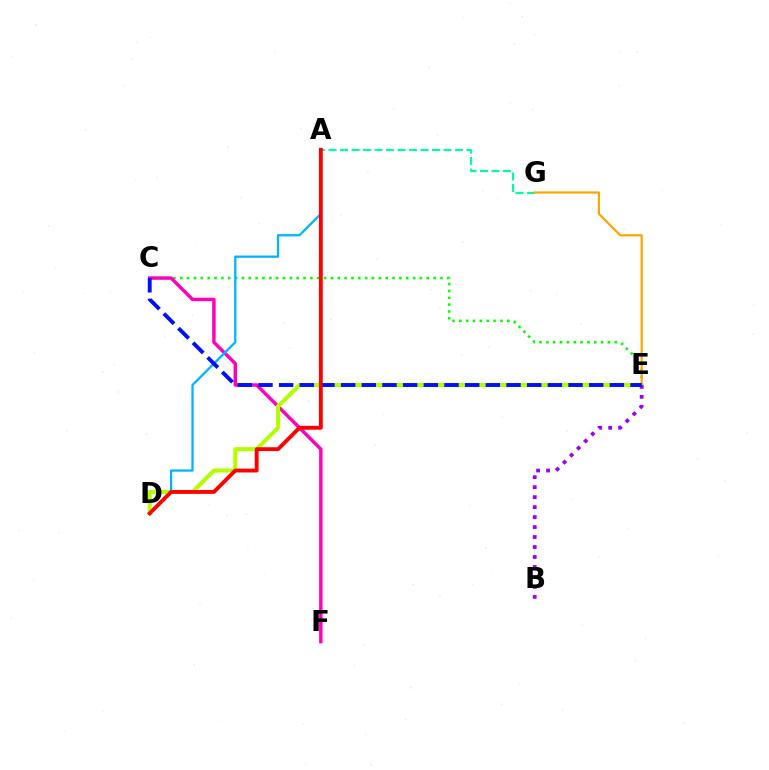{('C', 'E'): [{'color': '#08ff00', 'line_style': 'dotted', 'thickness': 1.86}, {'color': '#0010ff', 'line_style': 'dashed', 'thickness': 2.81}], ('C', 'F'): [{'color': '#ff00bd', 'line_style': 'solid', 'thickness': 2.48}], ('D', 'E'): [{'color': '#b3ff00', 'line_style': 'solid', 'thickness': 2.93}], ('A', 'G'): [{'color': '#00ff9d', 'line_style': 'dashed', 'thickness': 1.56}], ('A', 'D'): [{'color': '#00b5ff', 'line_style': 'solid', 'thickness': 1.64}, {'color': '#ff0000', 'line_style': 'solid', 'thickness': 2.78}], ('E', 'G'): [{'color': '#ffa500', 'line_style': 'solid', 'thickness': 1.6}], ('B', 'E'): [{'color': '#9b00ff', 'line_style': 'dotted', 'thickness': 2.71}]}